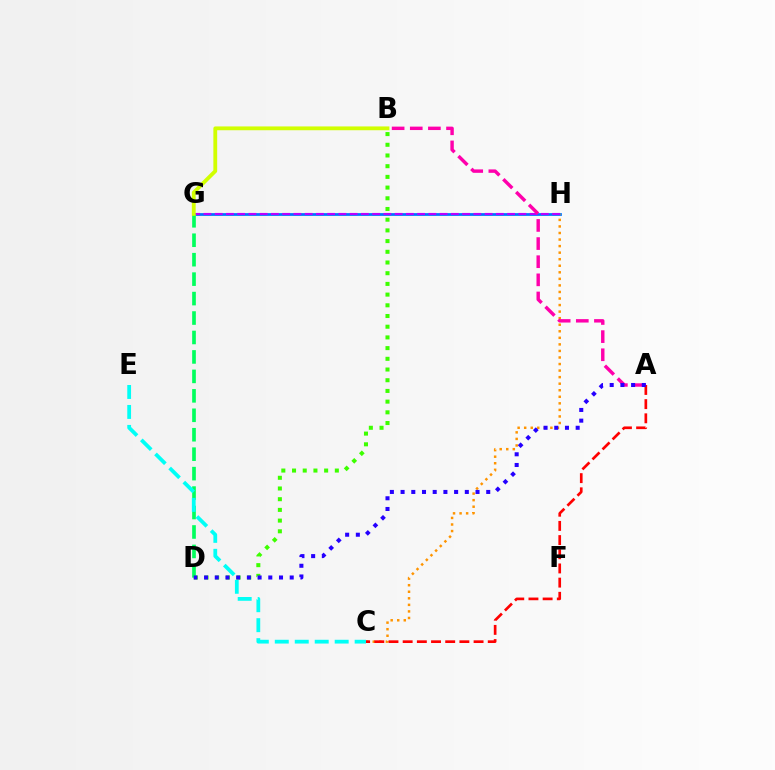{('G', 'H'): [{'color': '#0074ff', 'line_style': 'solid', 'thickness': 1.99}, {'color': '#b900ff', 'line_style': 'dashed', 'thickness': 1.53}], ('B', 'D'): [{'color': '#3dff00', 'line_style': 'dotted', 'thickness': 2.91}], ('C', 'H'): [{'color': '#ff9400', 'line_style': 'dotted', 'thickness': 1.78}], ('D', 'G'): [{'color': '#00ff5c', 'line_style': 'dashed', 'thickness': 2.64}], ('C', 'E'): [{'color': '#00fff6', 'line_style': 'dashed', 'thickness': 2.71}], ('A', 'B'): [{'color': '#ff00ac', 'line_style': 'dashed', 'thickness': 2.46}], ('B', 'G'): [{'color': '#d1ff00', 'line_style': 'solid', 'thickness': 2.74}], ('A', 'C'): [{'color': '#ff0000', 'line_style': 'dashed', 'thickness': 1.93}], ('A', 'D'): [{'color': '#2500ff', 'line_style': 'dotted', 'thickness': 2.91}]}